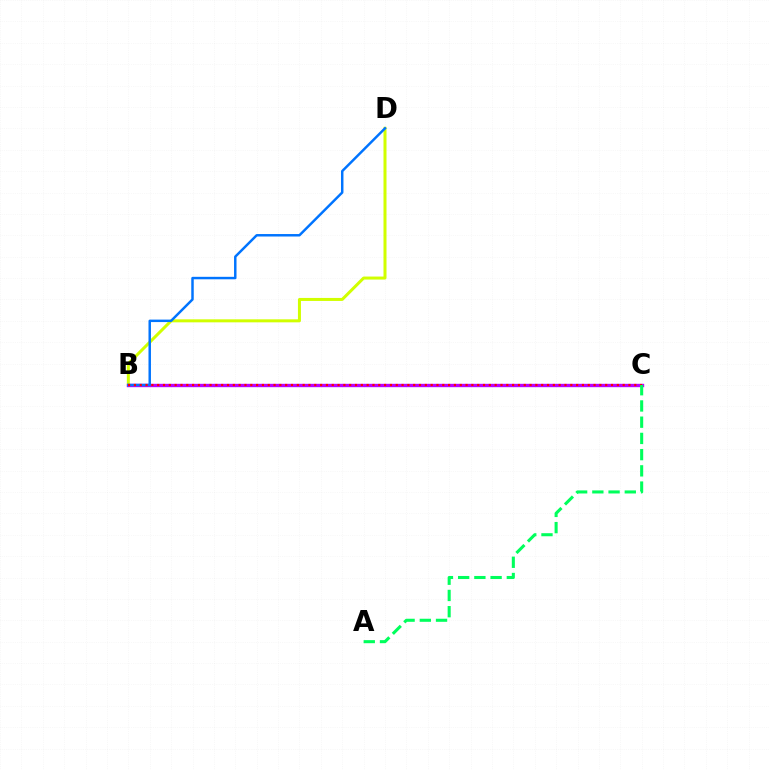{('B', 'D'): [{'color': '#d1ff00', 'line_style': 'solid', 'thickness': 2.17}, {'color': '#0074ff', 'line_style': 'solid', 'thickness': 1.78}], ('B', 'C'): [{'color': '#b900ff', 'line_style': 'solid', 'thickness': 2.43}, {'color': '#ff0000', 'line_style': 'dotted', 'thickness': 1.58}], ('A', 'C'): [{'color': '#00ff5c', 'line_style': 'dashed', 'thickness': 2.2}]}